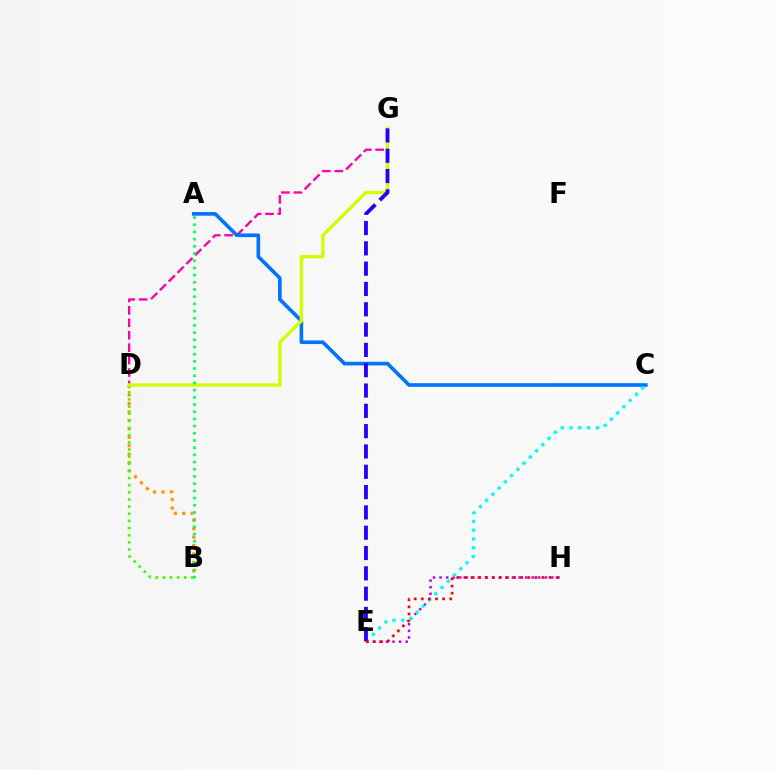{('E', 'H'): [{'color': '#b900ff', 'line_style': 'dotted', 'thickness': 1.79}, {'color': '#ff0000', 'line_style': 'dotted', 'thickness': 1.93}], ('B', 'D'): [{'color': '#ff9400', 'line_style': 'dotted', 'thickness': 2.29}, {'color': '#3dff00', 'line_style': 'dotted', 'thickness': 1.94}], ('D', 'G'): [{'color': '#ff00ac', 'line_style': 'dashed', 'thickness': 1.69}, {'color': '#d1ff00', 'line_style': 'solid', 'thickness': 2.41}], ('A', 'C'): [{'color': '#0074ff', 'line_style': 'solid', 'thickness': 2.62}], ('C', 'E'): [{'color': '#00fff6', 'line_style': 'dotted', 'thickness': 2.39}], ('E', 'G'): [{'color': '#2500ff', 'line_style': 'dashed', 'thickness': 2.76}], ('A', 'B'): [{'color': '#00ff5c', 'line_style': 'dotted', 'thickness': 1.95}]}